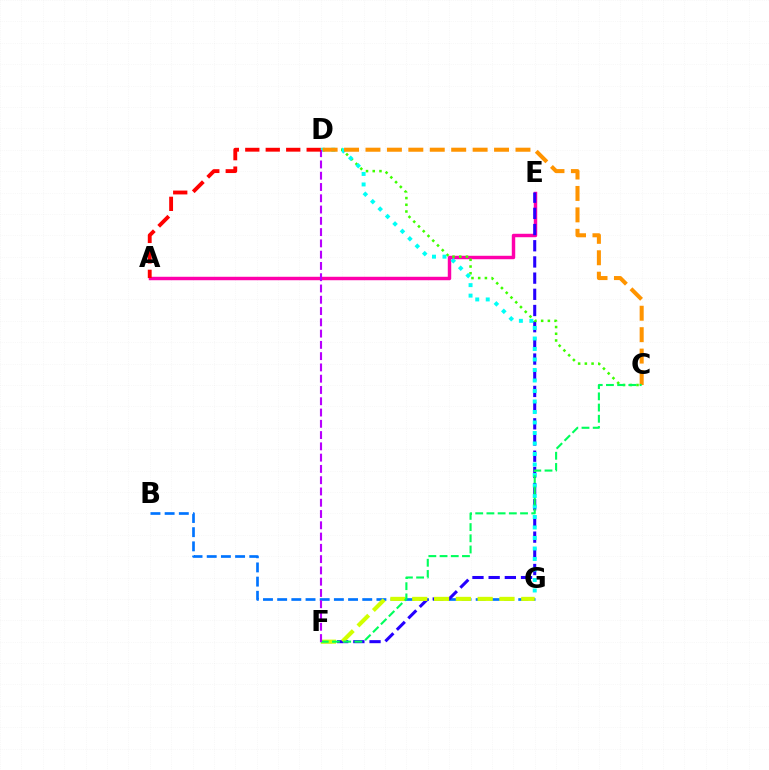{('A', 'E'): [{'color': '#ff00ac', 'line_style': 'solid', 'thickness': 2.48}], ('B', 'G'): [{'color': '#0074ff', 'line_style': 'dashed', 'thickness': 1.93}], ('E', 'F'): [{'color': '#2500ff', 'line_style': 'dashed', 'thickness': 2.2}], ('F', 'G'): [{'color': '#d1ff00', 'line_style': 'dashed', 'thickness': 2.96}], ('C', 'D'): [{'color': '#3dff00', 'line_style': 'dotted', 'thickness': 1.83}, {'color': '#ff9400', 'line_style': 'dashed', 'thickness': 2.91}], ('D', 'G'): [{'color': '#00fff6', 'line_style': 'dotted', 'thickness': 2.85}], ('C', 'F'): [{'color': '#00ff5c', 'line_style': 'dashed', 'thickness': 1.52}], ('D', 'F'): [{'color': '#b900ff', 'line_style': 'dashed', 'thickness': 1.53}], ('A', 'D'): [{'color': '#ff0000', 'line_style': 'dashed', 'thickness': 2.78}]}